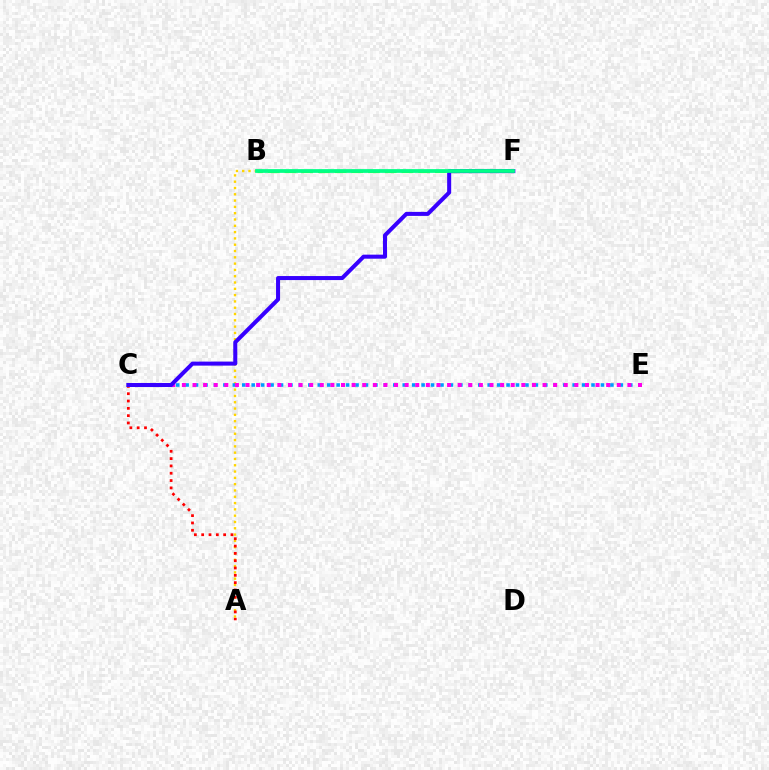{('A', 'B'): [{'color': '#ffd500', 'line_style': 'dotted', 'thickness': 1.71}], ('C', 'E'): [{'color': '#009eff', 'line_style': 'dotted', 'thickness': 2.56}, {'color': '#ff00ed', 'line_style': 'dotted', 'thickness': 2.88}], ('A', 'C'): [{'color': '#ff0000', 'line_style': 'dotted', 'thickness': 1.99}], ('B', 'F'): [{'color': '#4fff00', 'line_style': 'dashed', 'thickness': 2.27}, {'color': '#00ff86', 'line_style': 'solid', 'thickness': 2.69}], ('C', 'F'): [{'color': '#3700ff', 'line_style': 'solid', 'thickness': 2.9}]}